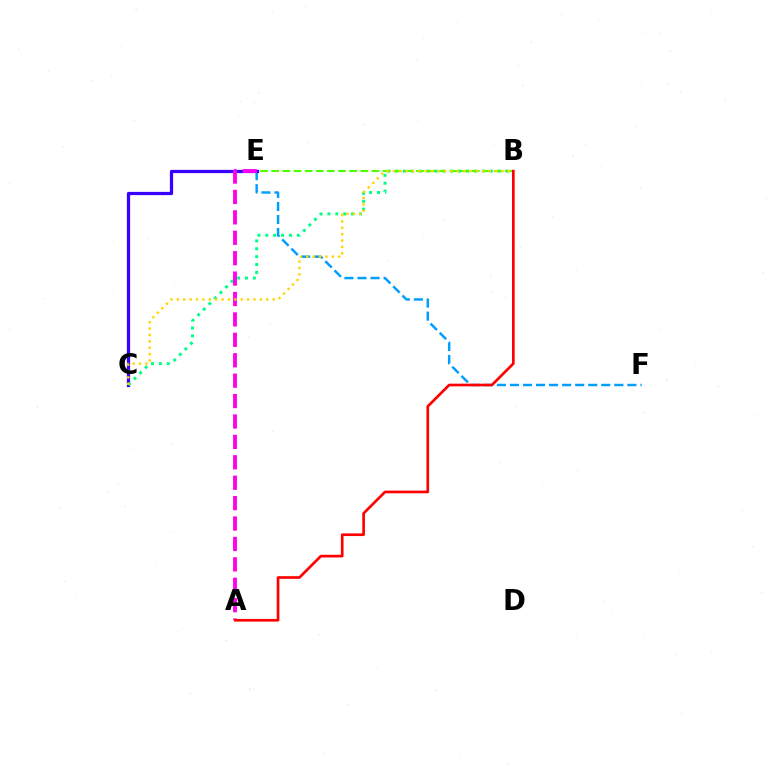{('E', 'F'): [{'color': '#009eff', 'line_style': 'dashed', 'thickness': 1.77}], ('C', 'E'): [{'color': '#3700ff', 'line_style': 'solid', 'thickness': 2.34}], ('B', 'C'): [{'color': '#00ff86', 'line_style': 'dotted', 'thickness': 2.14}, {'color': '#ffd500', 'line_style': 'dotted', 'thickness': 1.74}], ('B', 'E'): [{'color': '#4fff00', 'line_style': 'dashed', 'thickness': 1.51}], ('A', 'E'): [{'color': '#ff00ed', 'line_style': 'dashed', 'thickness': 2.77}], ('A', 'B'): [{'color': '#ff0000', 'line_style': 'solid', 'thickness': 1.92}]}